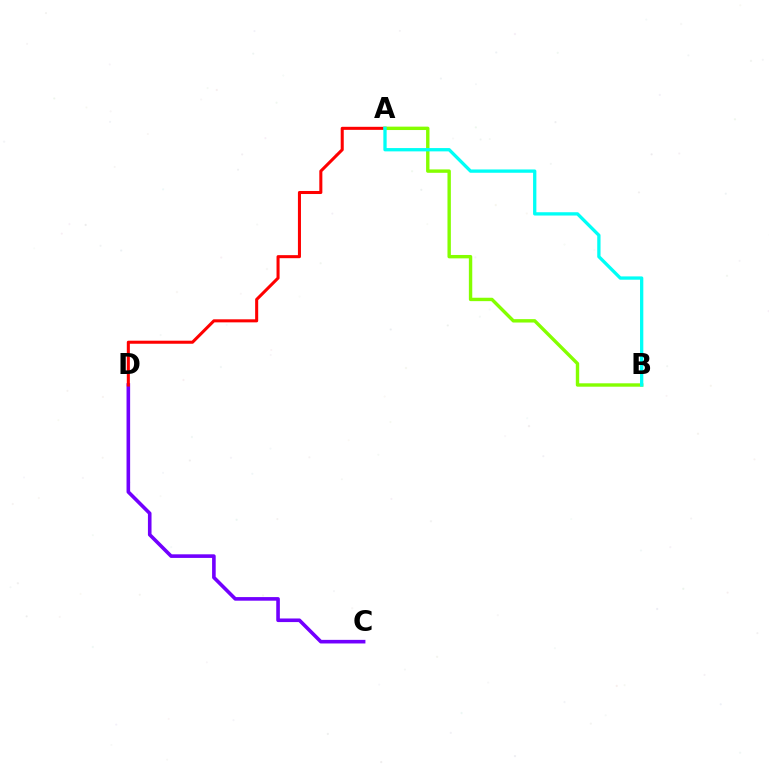{('C', 'D'): [{'color': '#7200ff', 'line_style': 'solid', 'thickness': 2.59}], ('A', 'D'): [{'color': '#ff0000', 'line_style': 'solid', 'thickness': 2.19}], ('A', 'B'): [{'color': '#84ff00', 'line_style': 'solid', 'thickness': 2.44}, {'color': '#00fff6', 'line_style': 'solid', 'thickness': 2.38}]}